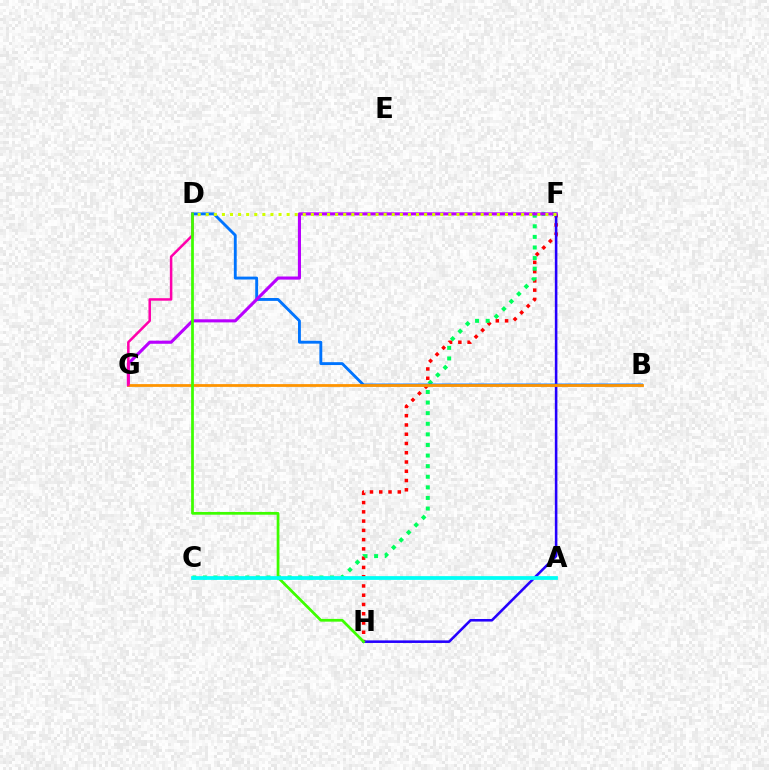{('F', 'H'): [{'color': '#ff0000', 'line_style': 'dotted', 'thickness': 2.52}, {'color': '#2500ff', 'line_style': 'solid', 'thickness': 1.85}], ('C', 'F'): [{'color': '#00ff5c', 'line_style': 'dotted', 'thickness': 2.88}], ('B', 'D'): [{'color': '#0074ff', 'line_style': 'solid', 'thickness': 2.07}], ('F', 'G'): [{'color': '#b900ff', 'line_style': 'solid', 'thickness': 2.24}], ('B', 'G'): [{'color': '#ff9400', 'line_style': 'solid', 'thickness': 2.0}], ('D', 'G'): [{'color': '#ff00ac', 'line_style': 'solid', 'thickness': 1.81}], ('D', 'F'): [{'color': '#d1ff00', 'line_style': 'dotted', 'thickness': 2.2}], ('D', 'H'): [{'color': '#3dff00', 'line_style': 'solid', 'thickness': 1.97}], ('A', 'C'): [{'color': '#00fff6', 'line_style': 'solid', 'thickness': 2.7}]}